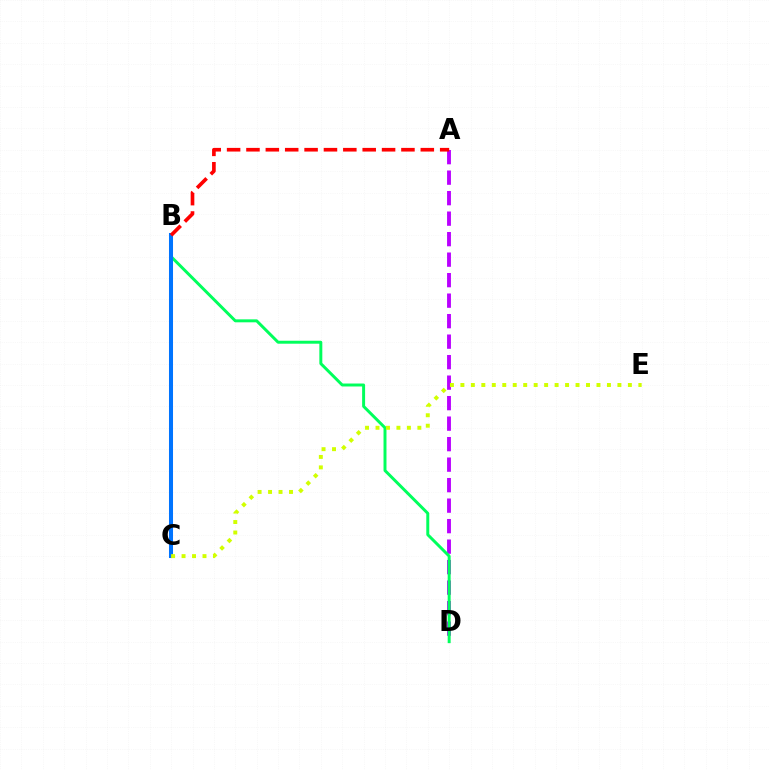{('A', 'D'): [{'color': '#b900ff', 'line_style': 'dashed', 'thickness': 2.78}], ('B', 'D'): [{'color': '#00ff5c', 'line_style': 'solid', 'thickness': 2.13}], ('B', 'C'): [{'color': '#0074ff', 'line_style': 'solid', 'thickness': 2.9}], ('C', 'E'): [{'color': '#d1ff00', 'line_style': 'dotted', 'thickness': 2.84}], ('A', 'B'): [{'color': '#ff0000', 'line_style': 'dashed', 'thickness': 2.63}]}